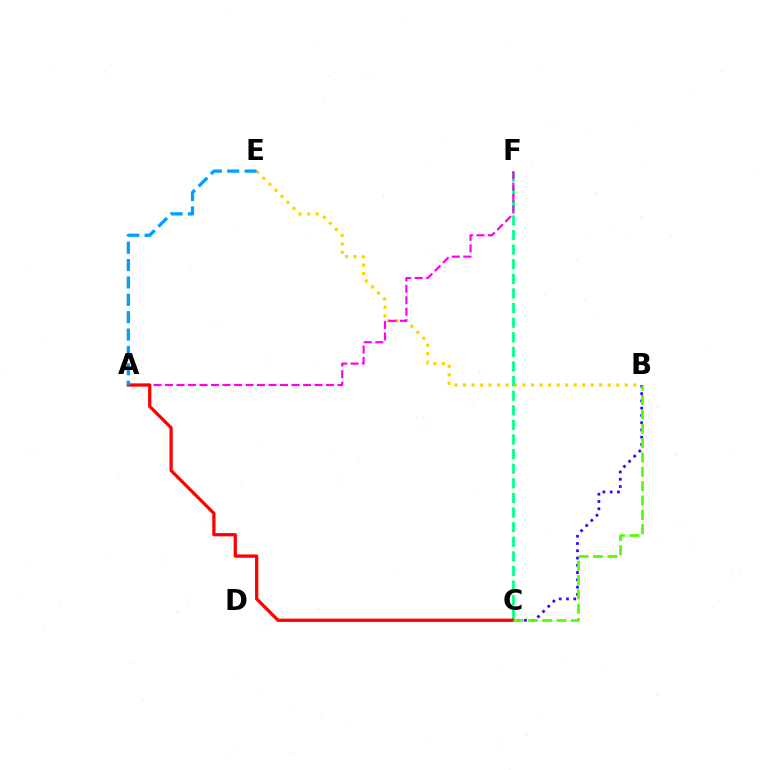{('B', 'C'): [{'color': '#3700ff', 'line_style': 'dotted', 'thickness': 1.97}, {'color': '#4fff00', 'line_style': 'dashed', 'thickness': 1.95}], ('B', 'E'): [{'color': '#ffd500', 'line_style': 'dotted', 'thickness': 2.31}], ('C', 'F'): [{'color': '#00ff86', 'line_style': 'dashed', 'thickness': 1.98}], ('A', 'F'): [{'color': '#ff00ed', 'line_style': 'dashed', 'thickness': 1.56}], ('A', 'C'): [{'color': '#ff0000', 'line_style': 'solid', 'thickness': 2.34}], ('A', 'E'): [{'color': '#009eff', 'line_style': 'dashed', 'thickness': 2.36}]}